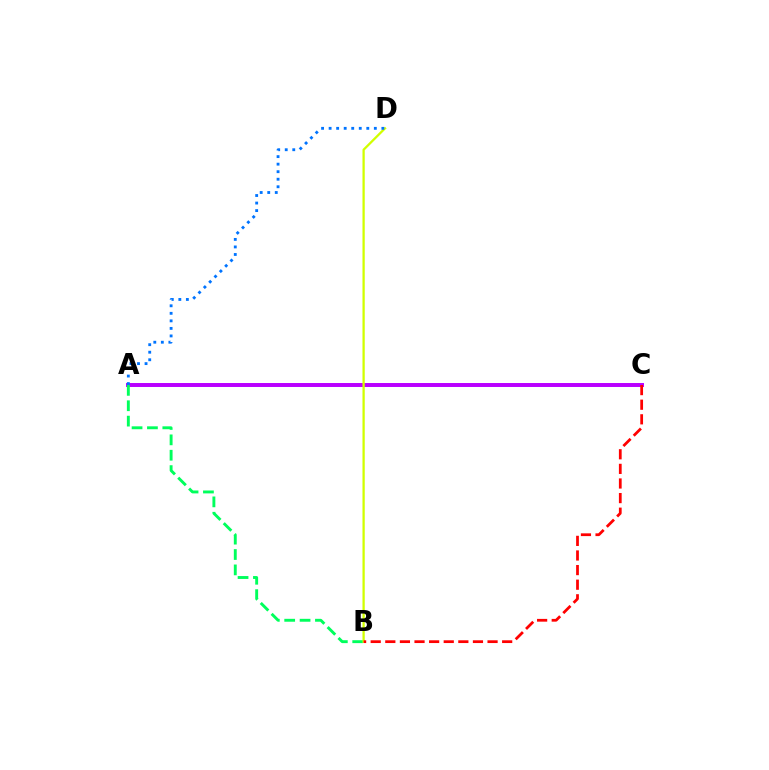{('A', 'C'): [{'color': '#b900ff', 'line_style': 'solid', 'thickness': 2.85}], ('A', 'B'): [{'color': '#00ff5c', 'line_style': 'dashed', 'thickness': 2.09}], ('B', 'D'): [{'color': '#d1ff00', 'line_style': 'solid', 'thickness': 1.64}], ('A', 'D'): [{'color': '#0074ff', 'line_style': 'dotted', 'thickness': 2.05}], ('B', 'C'): [{'color': '#ff0000', 'line_style': 'dashed', 'thickness': 1.98}]}